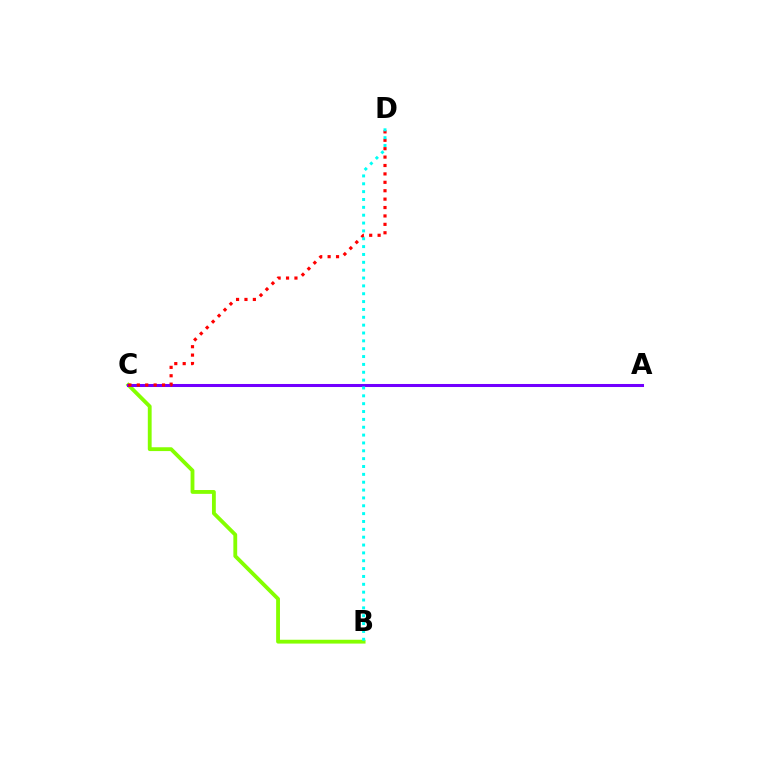{('B', 'C'): [{'color': '#84ff00', 'line_style': 'solid', 'thickness': 2.75}], ('A', 'C'): [{'color': '#7200ff', 'line_style': 'solid', 'thickness': 2.19}], ('C', 'D'): [{'color': '#ff0000', 'line_style': 'dotted', 'thickness': 2.28}], ('B', 'D'): [{'color': '#00fff6', 'line_style': 'dotted', 'thickness': 2.13}]}